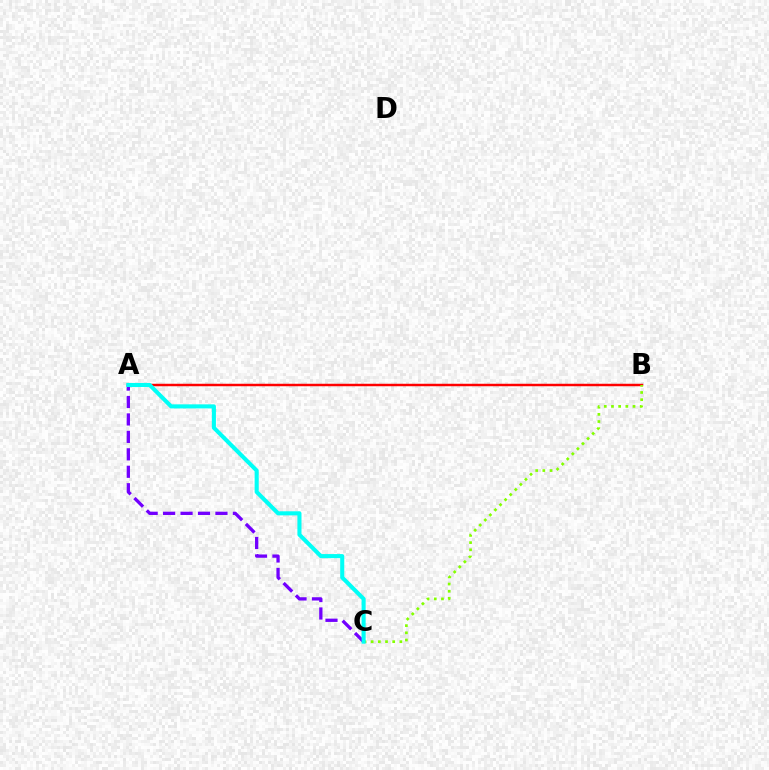{('A', 'B'): [{'color': '#ff0000', 'line_style': 'solid', 'thickness': 1.78}], ('B', 'C'): [{'color': '#84ff00', 'line_style': 'dotted', 'thickness': 1.95}], ('A', 'C'): [{'color': '#7200ff', 'line_style': 'dashed', 'thickness': 2.37}, {'color': '#00fff6', 'line_style': 'solid', 'thickness': 2.94}]}